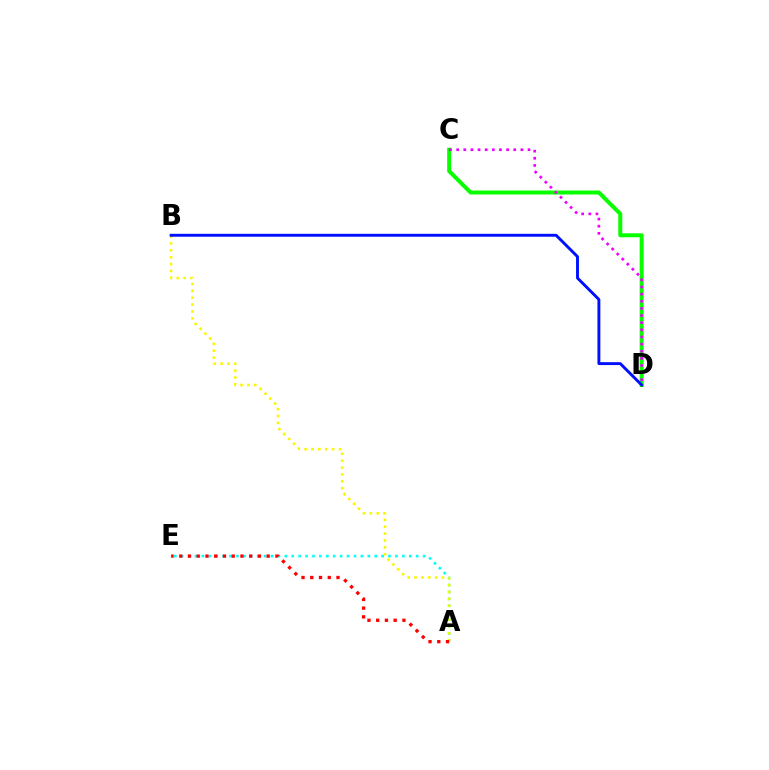{('A', 'E'): [{'color': '#00fff6', 'line_style': 'dotted', 'thickness': 1.88}, {'color': '#ff0000', 'line_style': 'dotted', 'thickness': 2.38}], ('A', 'B'): [{'color': '#fcf500', 'line_style': 'dotted', 'thickness': 1.87}], ('C', 'D'): [{'color': '#08ff00', 'line_style': 'solid', 'thickness': 2.88}, {'color': '#ee00ff', 'line_style': 'dotted', 'thickness': 1.94}], ('B', 'D'): [{'color': '#0010ff', 'line_style': 'solid', 'thickness': 2.09}]}